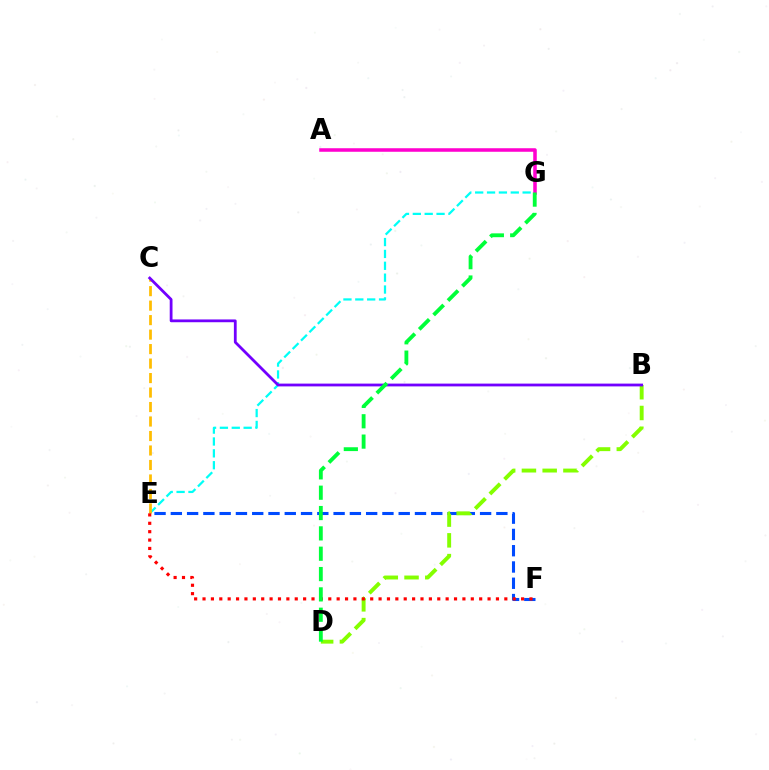{('E', 'G'): [{'color': '#00fff6', 'line_style': 'dashed', 'thickness': 1.61}], ('C', 'E'): [{'color': '#ffbd00', 'line_style': 'dashed', 'thickness': 1.97}], ('E', 'F'): [{'color': '#004bff', 'line_style': 'dashed', 'thickness': 2.21}, {'color': '#ff0000', 'line_style': 'dotted', 'thickness': 2.28}], ('B', 'D'): [{'color': '#84ff00', 'line_style': 'dashed', 'thickness': 2.82}], ('A', 'G'): [{'color': '#ff00cf', 'line_style': 'solid', 'thickness': 2.55}], ('B', 'C'): [{'color': '#7200ff', 'line_style': 'solid', 'thickness': 2.01}], ('D', 'G'): [{'color': '#00ff39', 'line_style': 'dashed', 'thickness': 2.76}]}